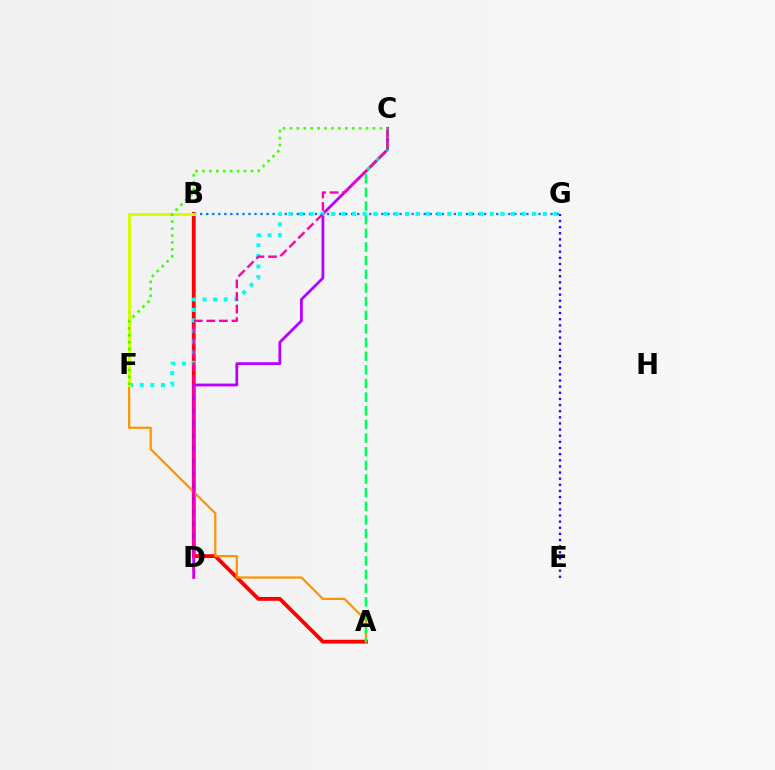{('E', 'G'): [{'color': '#2500ff', 'line_style': 'dotted', 'thickness': 1.67}], ('A', 'B'): [{'color': '#ff0000', 'line_style': 'solid', 'thickness': 2.75}], ('A', 'F'): [{'color': '#ff9400', 'line_style': 'solid', 'thickness': 1.61}], ('B', 'G'): [{'color': '#0074ff', 'line_style': 'dotted', 'thickness': 1.64}], ('C', 'D'): [{'color': '#b900ff', 'line_style': 'solid', 'thickness': 2.02}, {'color': '#ff00ac', 'line_style': 'dashed', 'thickness': 1.71}], ('A', 'C'): [{'color': '#00ff5c', 'line_style': 'dashed', 'thickness': 1.85}], ('F', 'G'): [{'color': '#00fff6', 'line_style': 'dotted', 'thickness': 2.88}], ('B', 'F'): [{'color': '#d1ff00', 'line_style': 'solid', 'thickness': 2.16}], ('C', 'F'): [{'color': '#3dff00', 'line_style': 'dotted', 'thickness': 1.88}]}